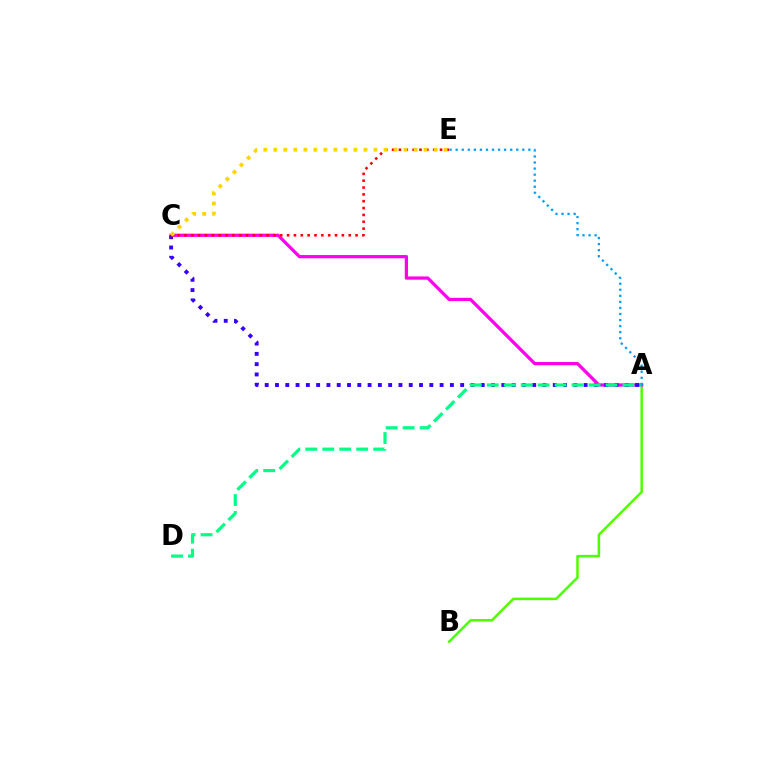{('A', 'B'): [{'color': '#4fff00', 'line_style': 'solid', 'thickness': 1.8}], ('A', 'C'): [{'color': '#ff00ed', 'line_style': 'solid', 'thickness': 2.34}, {'color': '#3700ff', 'line_style': 'dotted', 'thickness': 2.8}], ('C', 'E'): [{'color': '#ff0000', 'line_style': 'dotted', 'thickness': 1.86}, {'color': '#ffd500', 'line_style': 'dotted', 'thickness': 2.72}], ('A', 'D'): [{'color': '#00ff86', 'line_style': 'dashed', 'thickness': 2.3}], ('A', 'E'): [{'color': '#009eff', 'line_style': 'dotted', 'thickness': 1.65}]}